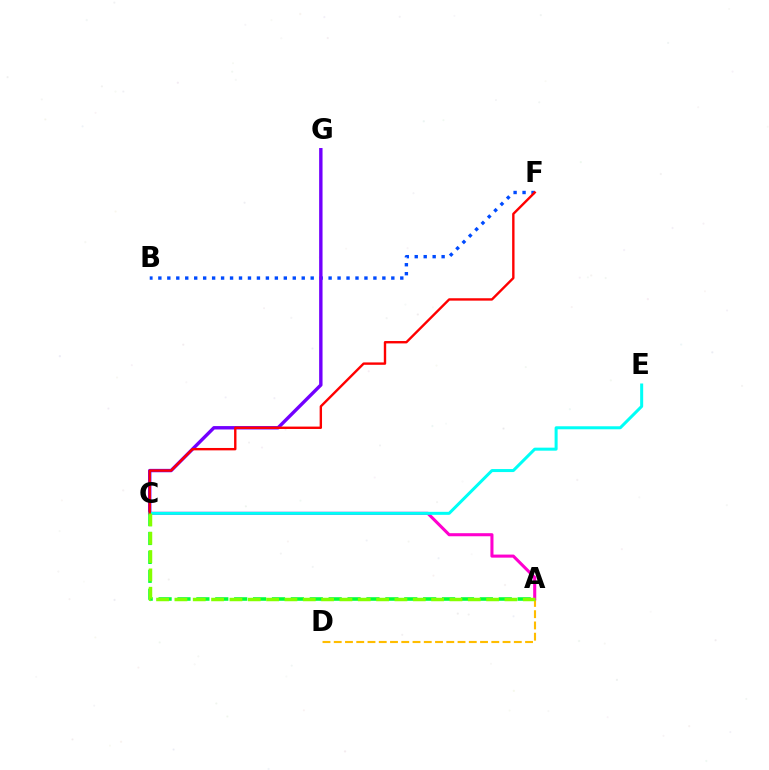{('B', 'F'): [{'color': '#004bff', 'line_style': 'dotted', 'thickness': 2.43}], ('A', 'D'): [{'color': '#ffbd00', 'line_style': 'dashed', 'thickness': 1.53}], ('A', 'C'): [{'color': '#ff00cf', 'line_style': 'solid', 'thickness': 2.21}, {'color': '#00ff39', 'line_style': 'dashed', 'thickness': 2.57}, {'color': '#84ff00', 'line_style': 'dashed', 'thickness': 2.49}], ('C', 'G'): [{'color': '#7200ff', 'line_style': 'solid', 'thickness': 2.45}], ('C', 'E'): [{'color': '#00fff6', 'line_style': 'solid', 'thickness': 2.17}], ('C', 'F'): [{'color': '#ff0000', 'line_style': 'solid', 'thickness': 1.72}]}